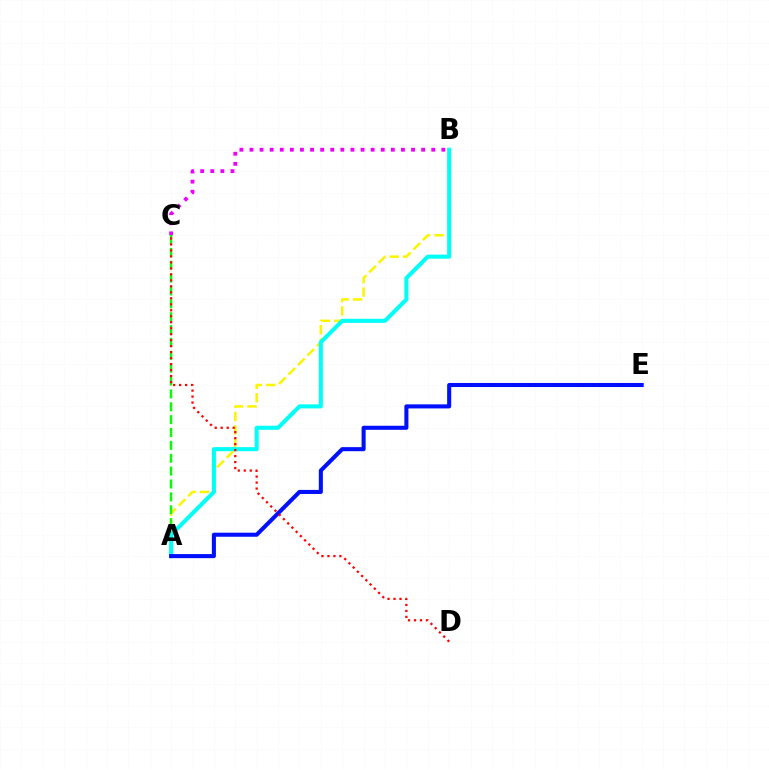{('B', 'C'): [{'color': '#ee00ff', 'line_style': 'dotted', 'thickness': 2.74}], ('A', 'B'): [{'color': '#fcf500', 'line_style': 'dashed', 'thickness': 1.82}, {'color': '#00fff6', 'line_style': 'solid', 'thickness': 2.92}], ('A', 'C'): [{'color': '#08ff00', 'line_style': 'dashed', 'thickness': 1.75}], ('A', 'E'): [{'color': '#0010ff', 'line_style': 'solid', 'thickness': 2.93}], ('C', 'D'): [{'color': '#ff0000', 'line_style': 'dotted', 'thickness': 1.63}]}